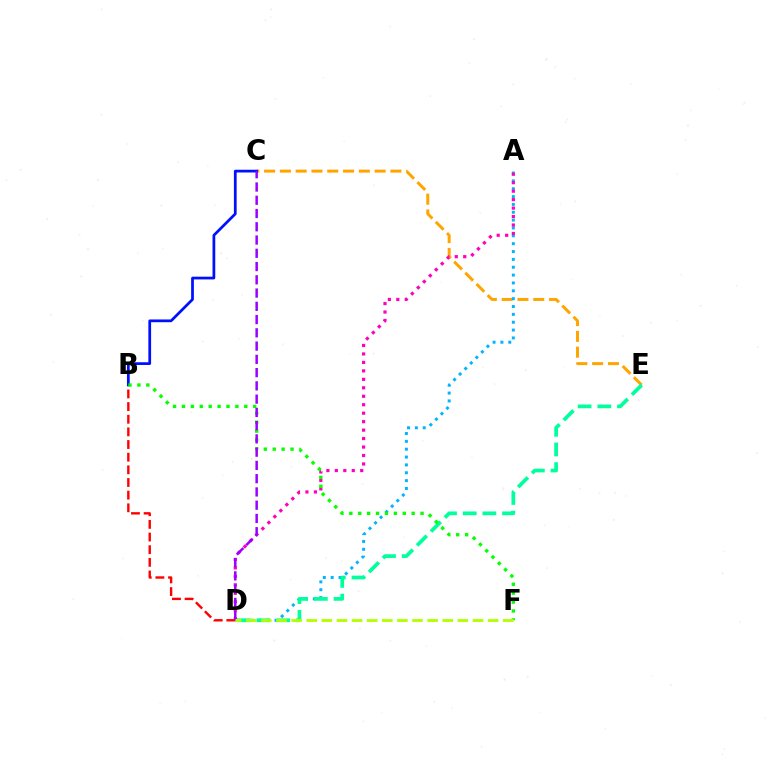{('C', 'E'): [{'color': '#ffa500', 'line_style': 'dashed', 'thickness': 2.15}], ('A', 'D'): [{'color': '#00b5ff', 'line_style': 'dotted', 'thickness': 2.13}, {'color': '#ff00bd', 'line_style': 'dotted', 'thickness': 2.3}], ('D', 'E'): [{'color': '#00ff9d', 'line_style': 'dashed', 'thickness': 2.67}], ('B', 'D'): [{'color': '#ff0000', 'line_style': 'dashed', 'thickness': 1.72}], ('B', 'C'): [{'color': '#0010ff', 'line_style': 'solid', 'thickness': 1.98}], ('B', 'F'): [{'color': '#08ff00', 'line_style': 'dotted', 'thickness': 2.42}], ('C', 'D'): [{'color': '#9b00ff', 'line_style': 'dashed', 'thickness': 1.8}], ('D', 'F'): [{'color': '#b3ff00', 'line_style': 'dashed', 'thickness': 2.05}]}